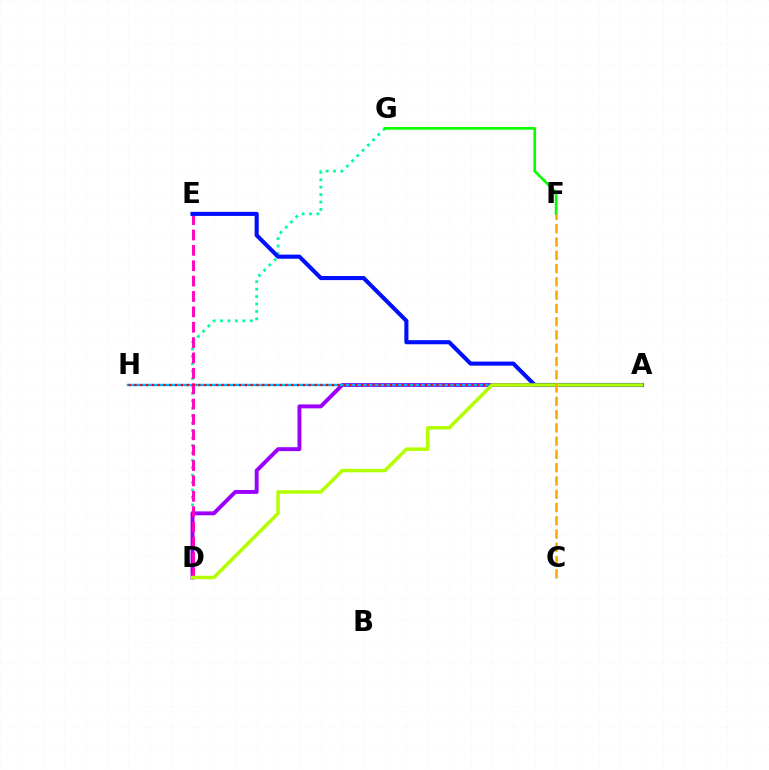{('D', 'G'): [{'color': '#00ff9d', 'line_style': 'dotted', 'thickness': 2.02}], ('A', 'D'): [{'color': '#9b00ff', 'line_style': 'solid', 'thickness': 2.83}, {'color': '#b3ff00', 'line_style': 'solid', 'thickness': 2.52}], ('A', 'H'): [{'color': '#00b5ff', 'line_style': 'solid', 'thickness': 1.75}, {'color': '#ff0000', 'line_style': 'dotted', 'thickness': 1.58}], ('D', 'E'): [{'color': '#ff00bd', 'line_style': 'dashed', 'thickness': 2.09}], ('A', 'E'): [{'color': '#0010ff', 'line_style': 'solid', 'thickness': 2.95}], ('F', 'G'): [{'color': '#08ff00', 'line_style': 'solid', 'thickness': 1.93}], ('C', 'F'): [{'color': '#ffa500', 'line_style': 'dashed', 'thickness': 1.8}]}